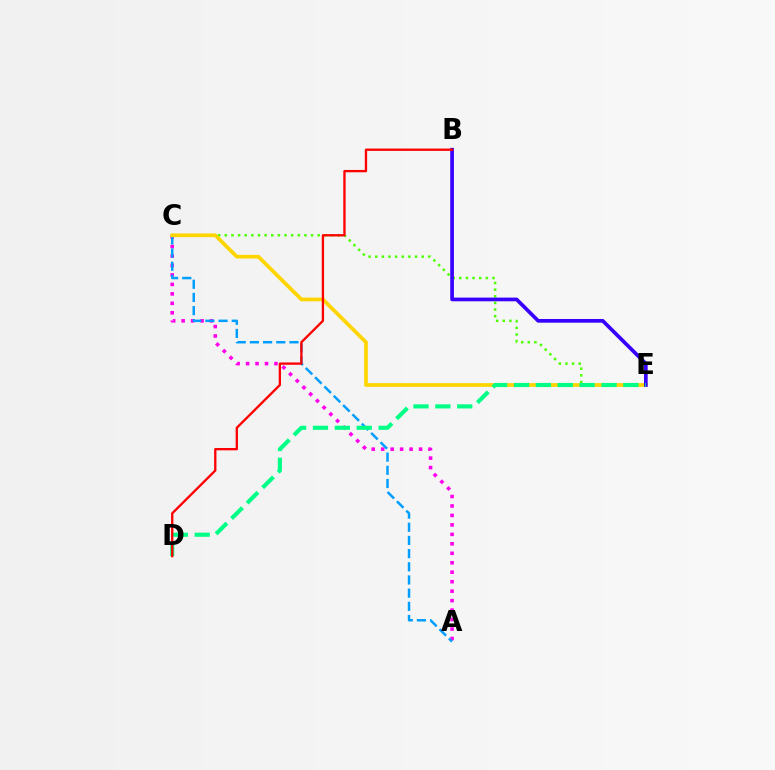{('A', 'C'): [{'color': '#ff00ed', 'line_style': 'dotted', 'thickness': 2.57}, {'color': '#009eff', 'line_style': 'dashed', 'thickness': 1.79}], ('C', 'E'): [{'color': '#4fff00', 'line_style': 'dotted', 'thickness': 1.8}, {'color': '#ffd500', 'line_style': 'solid', 'thickness': 2.68}], ('B', 'E'): [{'color': '#3700ff', 'line_style': 'solid', 'thickness': 2.66}], ('D', 'E'): [{'color': '#00ff86', 'line_style': 'dashed', 'thickness': 2.97}], ('B', 'D'): [{'color': '#ff0000', 'line_style': 'solid', 'thickness': 1.68}]}